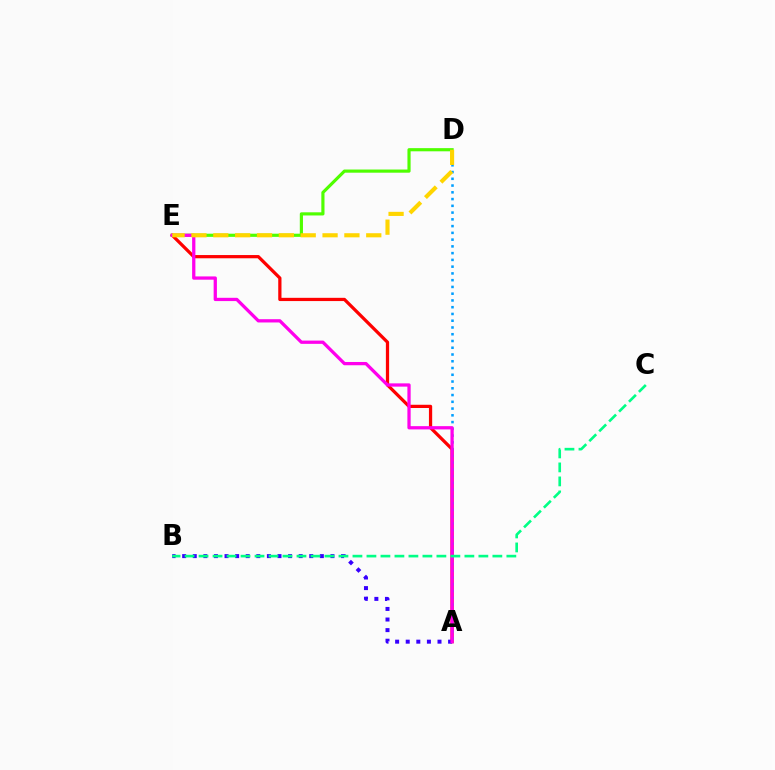{('A', 'E'): [{'color': '#ff0000', 'line_style': 'solid', 'thickness': 2.33}, {'color': '#ff00ed', 'line_style': 'solid', 'thickness': 2.35}], ('D', 'E'): [{'color': '#4fff00', 'line_style': 'solid', 'thickness': 2.28}, {'color': '#ffd500', 'line_style': 'dashed', 'thickness': 2.97}], ('A', 'D'): [{'color': '#009eff', 'line_style': 'dotted', 'thickness': 1.84}], ('A', 'B'): [{'color': '#3700ff', 'line_style': 'dotted', 'thickness': 2.88}], ('B', 'C'): [{'color': '#00ff86', 'line_style': 'dashed', 'thickness': 1.9}]}